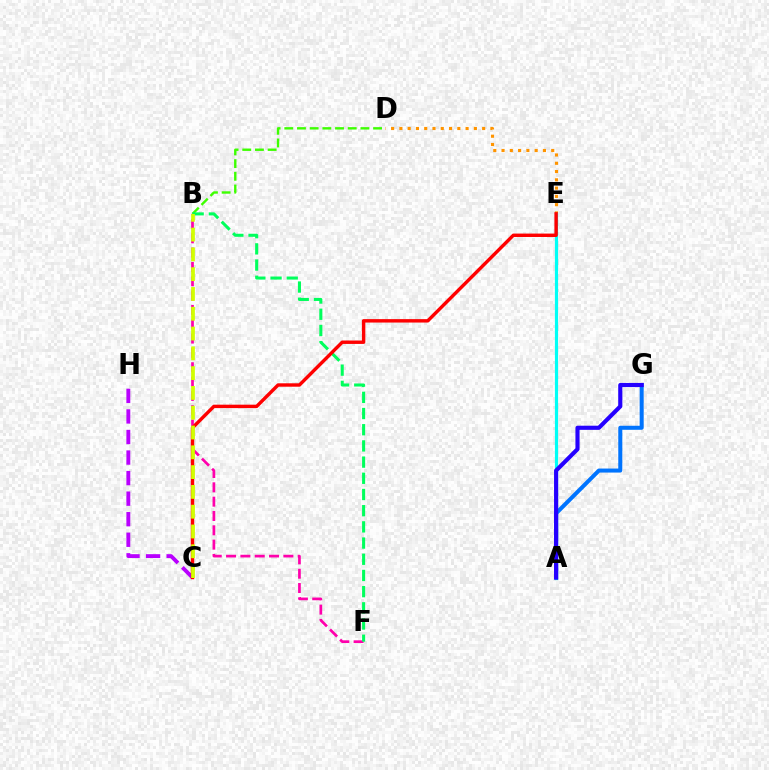{('C', 'H'): [{'color': '#b900ff', 'line_style': 'dashed', 'thickness': 2.79}], ('B', 'D'): [{'color': '#3dff00', 'line_style': 'dashed', 'thickness': 1.72}], ('B', 'F'): [{'color': '#ff00ac', 'line_style': 'dashed', 'thickness': 1.95}, {'color': '#00ff5c', 'line_style': 'dashed', 'thickness': 2.2}], ('D', 'E'): [{'color': '#ff9400', 'line_style': 'dotted', 'thickness': 2.25}], ('A', 'E'): [{'color': '#00fff6', 'line_style': 'solid', 'thickness': 2.29}], ('C', 'E'): [{'color': '#ff0000', 'line_style': 'solid', 'thickness': 2.46}], ('A', 'G'): [{'color': '#0074ff', 'line_style': 'solid', 'thickness': 2.89}, {'color': '#2500ff', 'line_style': 'solid', 'thickness': 2.98}], ('B', 'C'): [{'color': '#d1ff00', 'line_style': 'dashed', 'thickness': 2.69}]}